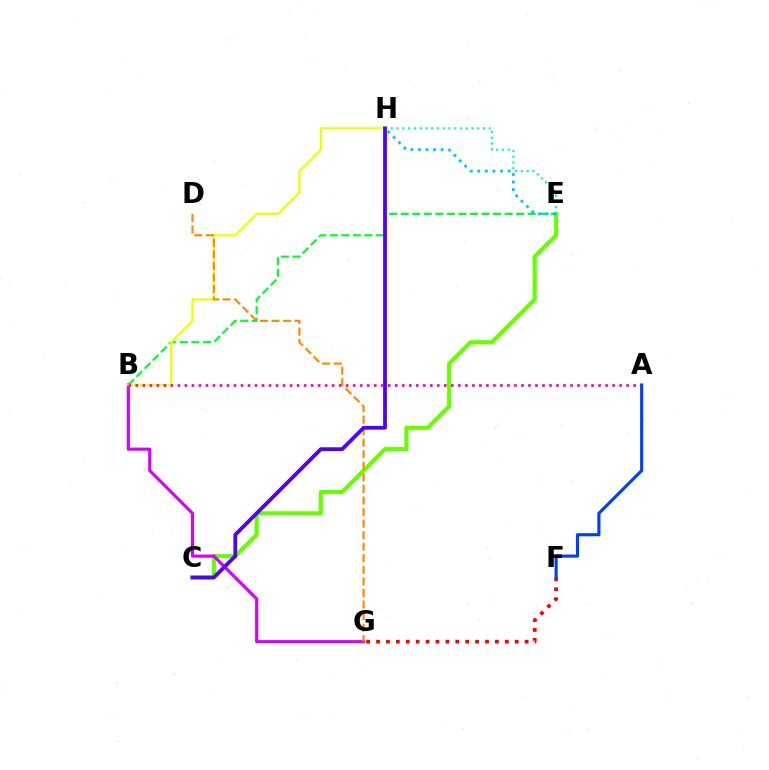{('C', 'E'): [{'color': '#66ff00', 'line_style': 'solid', 'thickness': 2.97}], ('B', 'E'): [{'color': '#00ff27', 'line_style': 'dashed', 'thickness': 1.57}], ('B', 'G'): [{'color': '#d600ff', 'line_style': 'solid', 'thickness': 2.26}], ('B', 'H'): [{'color': '#eeff00', 'line_style': 'solid', 'thickness': 1.62}], ('E', 'H'): [{'color': '#00ffaf', 'line_style': 'dotted', 'thickness': 1.57}, {'color': '#00c7ff', 'line_style': 'dotted', 'thickness': 2.06}], ('D', 'G'): [{'color': '#ff8800', 'line_style': 'dashed', 'thickness': 1.57}], ('C', 'H'): [{'color': '#4f00ff', 'line_style': 'solid', 'thickness': 2.72}], ('A', 'B'): [{'color': '#ff00a0', 'line_style': 'dotted', 'thickness': 1.9}], ('F', 'G'): [{'color': '#ff0000', 'line_style': 'dotted', 'thickness': 2.69}], ('A', 'F'): [{'color': '#003fff', 'line_style': 'solid', 'thickness': 2.26}]}